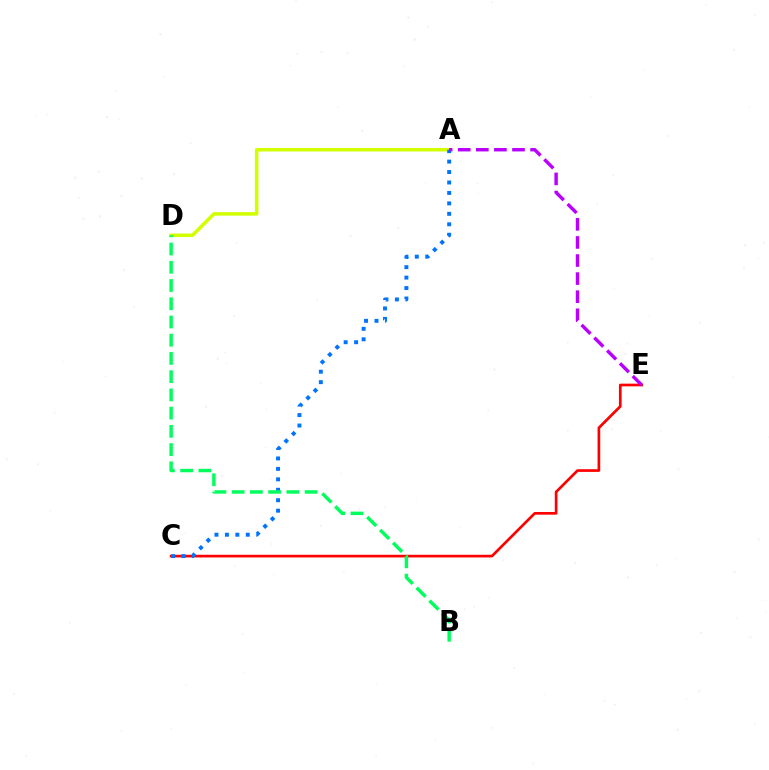{('C', 'E'): [{'color': '#ff0000', 'line_style': 'solid', 'thickness': 1.93}], ('A', 'D'): [{'color': '#d1ff00', 'line_style': 'solid', 'thickness': 2.53}], ('A', 'C'): [{'color': '#0074ff', 'line_style': 'dotted', 'thickness': 2.84}], ('A', 'E'): [{'color': '#b900ff', 'line_style': 'dashed', 'thickness': 2.46}], ('B', 'D'): [{'color': '#00ff5c', 'line_style': 'dashed', 'thickness': 2.48}]}